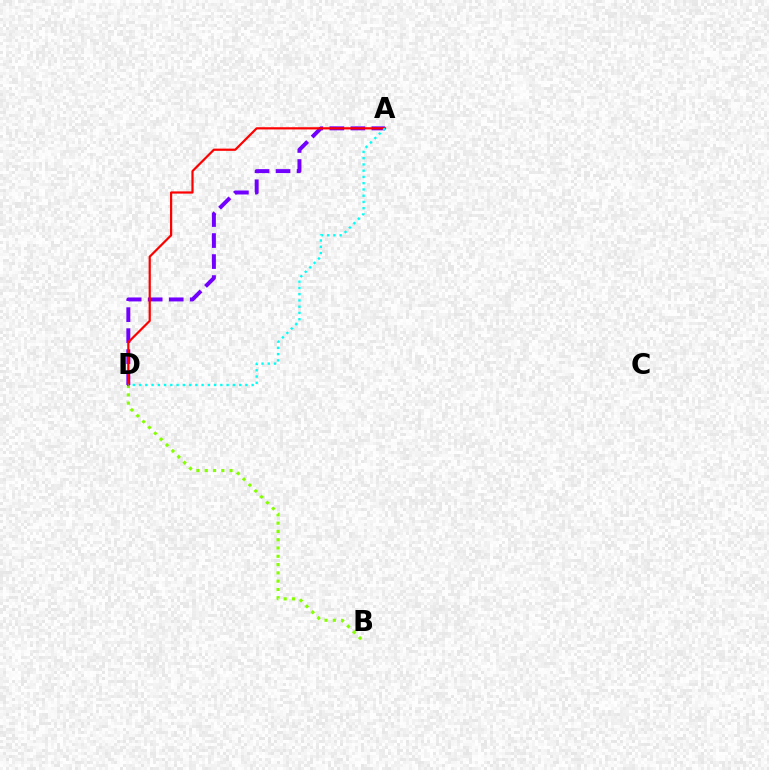{('B', 'D'): [{'color': '#84ff00', 'line_style': 'dotted', 'thickness': 2.25}], ('A', 'D'): [{'color': '#7200ff', 'line_style': 'dashed', 'thickness': 2.85}, {'color': '#ff0000', 'line_style': 'solid', 'thickness': 1.6}, {'color': '#00fff6', 'line_style': 'dotted', 'thickness': 1.7}]}